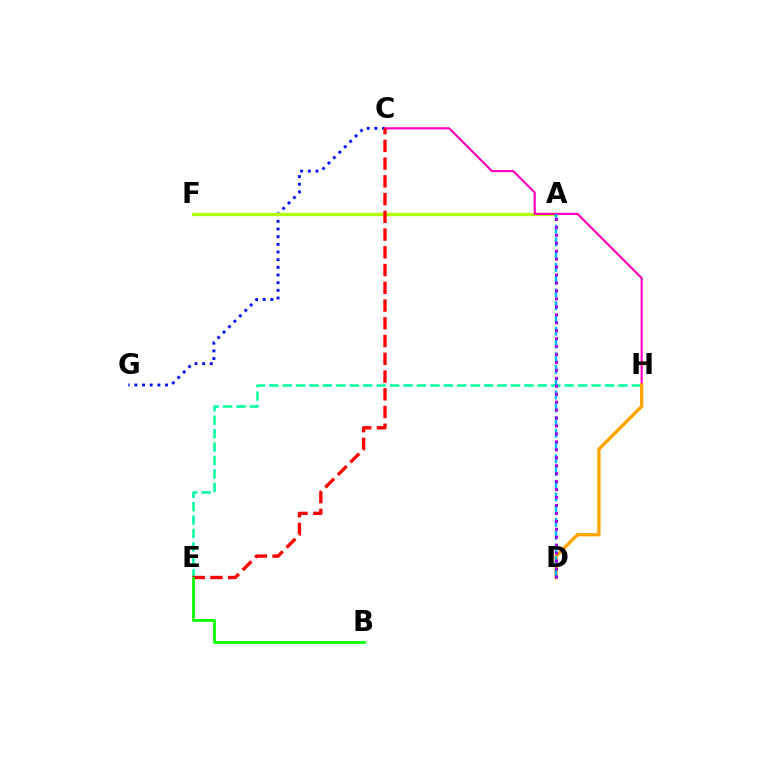{('C', 'G'): [{'color': '#0010ff', 'line_style': 'dotted', 'thickness': 2.08}], ('A', 'F'): [{'color': '#b3ff00', 'line_style': 'solid', 'thickness': 2.4}], ('C', 'H'): [{'color': '#ff00bd', 'line_style': 'solid', 'thickness': 1.55}], ('E', 'H'): [{'color': '#00ff9d', 'line_style': 'dashed', 'thickness': 1.82}], ('C', 'E'): [{'color': '#ff0000', 'line_style': 'dashed', 'thickness': 2.41}], ('D', 'H'): [{'color': '#ffa500', 'line_style': 'solid', 'thickness': 2.4}], ('A', 'D'): [{'color': '#00b5ff', 'line_style': 'dashed', 'thickness': 1.73}, {'color': '#9b00ff', 'line_style': 'dotted', 'thickness': 2.16}], ('B', 'E'): [{'color': '#08ff00', 'line_style': 'solid', 'thickness': 2.01}]}